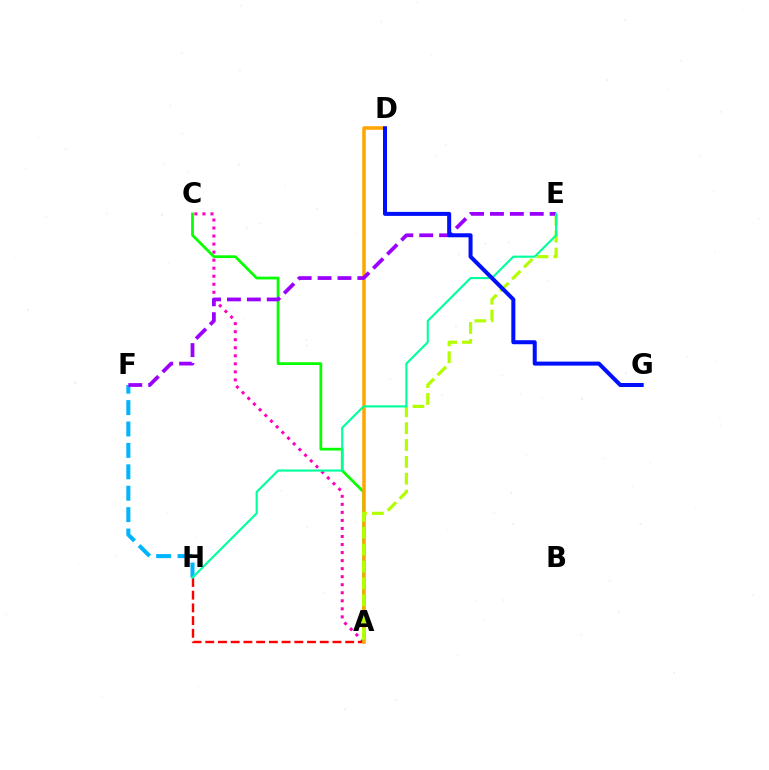{('A', 'C'): [{'color': '#ff00bd', 'line_style': 'dotted', 'thickness': 2.18}, {'color': '#08ff00', 'line_style': 'solid', 'thickness': 1.98}], ('F', 'H'): [{'color': '#00b5ff', 'line_style': 'dashed', 'thickness': 2.91}], ('A', 'H'): [{'color': '#ff0000', 'line_style': 'dashed', 'thickness': 1.73}], ('A', 'D'): [{'color': '#ffa500', 'line_style': 'solid', 'thickness': 2.53}], ('A', 'E'): [{'color': '#b3ff00', 'line_style': 'dashed', 'thickness': 2.29}], ('E', 'F'): [{'color': '#9b00ff', 'line_style': 'dashed', 'thickness': 2.7}], ('E', 'H'): [{'color': '#00ff9d', 'line_style': 'solid', 'thickness': 1.53}], ('D', 'G'): [{'color': '#0010ff', 'line_style': 'solid', 'thickness': 2.89}]}